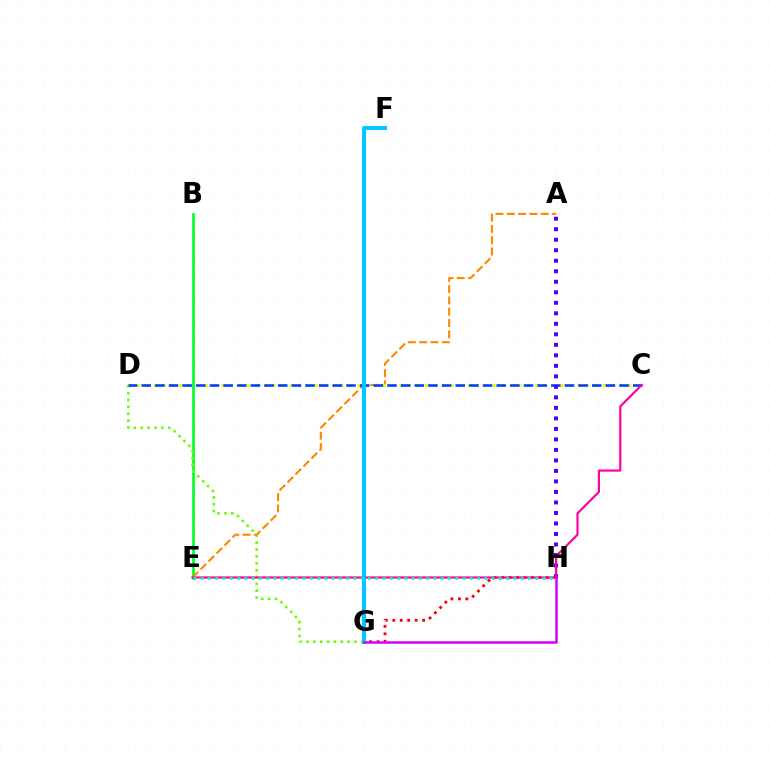{('B', 'E'): [{'color': '#00ff27', 'line_style': 'solid', 'thickness': 1.94}], ('G', 'H'): [{'color': '#ff0000', 'line_style': 'dotted', 'thickness': 2.02}, {'color': '#d600ff', 'line_style': 'solid', 'thickness': 1.81}], ('D', 'G'): [{'color': '#66ff00', 'line_style': 'dotted', 'thickness': 1.86}], ('A', 'E'): [{'color': '#ff8800', 'line_style': 'dashed', 'thickness': 1.54}], ('C', 'D'): [{'color': '#eeff00', 'line_style': 'dotted', 'thickness': 2.3}, {'color': '#003fff', 'line_style': 'dashed', 'thickness': 1.85}], ('A', 'H'): [{'color': '#4f00ff', 'line_style': 'dotted', 'thickness': 2.86}], ('C', 'E'): [{'color': '#ff00a0', 'line_style': 'solid', 'thickness': 1.58}], ('F', 'G'): [{'color': '#00c7ff', 'line_style': 'solid', 'thickness': 2.92}], ('E', 'H'): [{'color': '#00ffaf', 'line_style': 'dotted', 'thickness': 1.98}]}